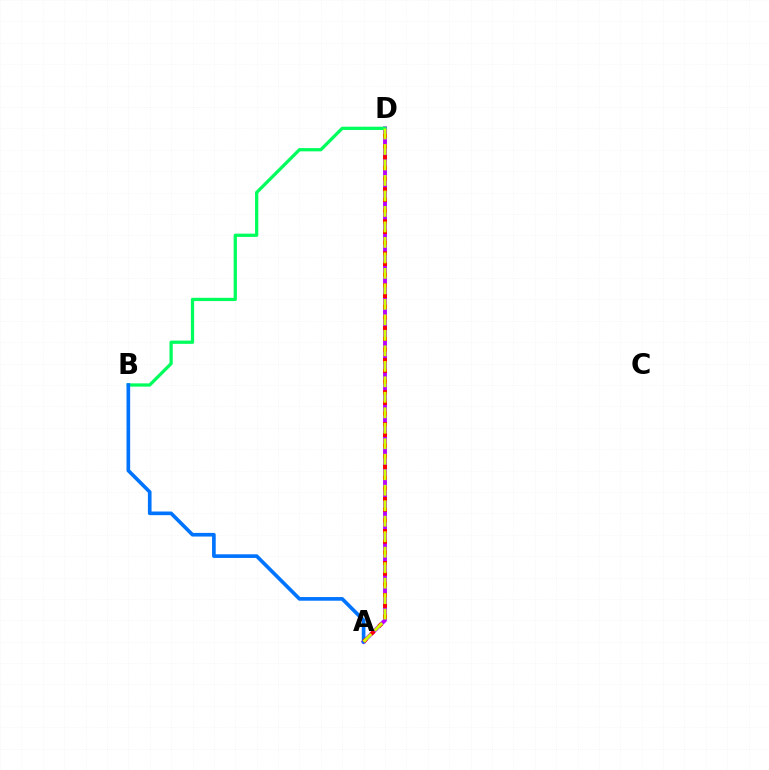{('A', 'D'): [{'color': '#b900ff', 'line_style': 'solid', 'thickness': 2.78}, {'color': '#ff0000', 'line_style': 'dotted', 'thickness': 2.9}, {'color': '#d1ff00', 'line_style': 'dashed', 'thickness': 2.1}], ('B', 'D'): [{'color': '#00ff5c', 'line_style': 'solid', 'thickness': 2.35}], ('A', 'B'): [{'color': '#0074ff', 'line_style': 'solid', 'thickness': 2.63}]}